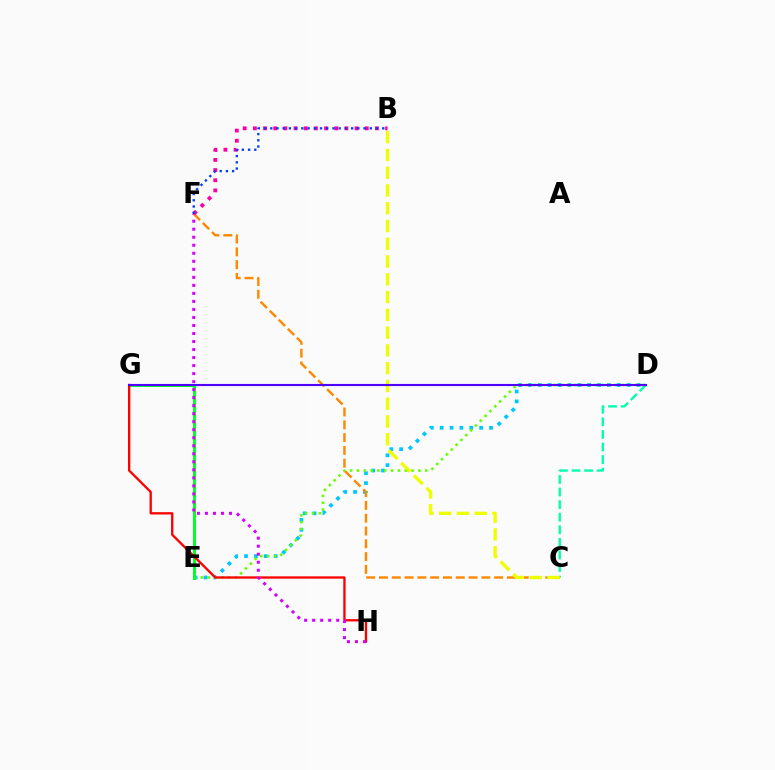{('D', 'E'): [{'color': '#00c7ff', 'line_style': 'dotted', 'thickness': 2.68}, {'color': '#66ff00', 'line_style': 'dotted', 'thickness': 1.85}], ('E', 'G'): [{'color': '#00ff27', 'line_style': 'solid', 'thickness': 2.14}], ('C', 'D'): [{'color': '#00ffaf', 'line_style': 'dashed', 'thickness': 1.71}], ('C', 'F'): [{'color': '#ff8800', 'line_style': 'dashed', 'thickness': 1.74}], ('G', 'H'): [{'color': '#ff0000', 'line_style': 'solid', 'thickness': 1.67}], ('B', 'C'): [{'color': '#eeff00', 'line_style': 'dashed', 'thickness': 2.41}], ('B', 'F'): [{'color': '#ff00a0', 'line_style': 'dotted', 'thickness': 2.76}, {'color': '#003fff', 'line_style': 'dotted', 'thickness': 1.69}], ('D', 'G'): [{'color': '#4f00ff', 'line_style': 'solid', 'thickness': 1.53}], ('F', 'H'): [{'color': '#d600ff', 'line_style': 'dotted', 'thickness': 2.18}]}